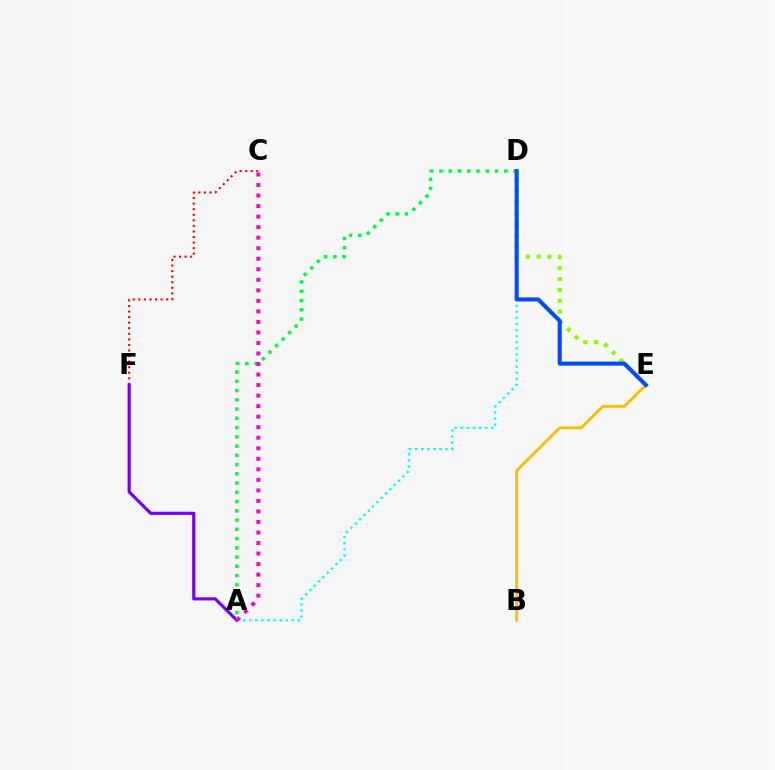{('C', 'F'): [{'color': '#ff0000', 'line_style': 'dotted', 'thickness': 1.51}], ('A', 'F'): [{'color': '#7200ff', 'line_style': 'solid', 'thickness': 2.27}], ('A', 'D'): [{'color': '#00fff6', 'line_style': 'dotted', 'thickness': 1.66}, {'color': '#00ff39', 'line_style': 'dotted', 'thickness': 2.51}], ('D', 'E'): [{'color': '#84ff00', 'line_style': 'dotted', 'thickness': 2.96}, {'color': '#004bff', 'line_style': 'solid', 'thickness': 2.94}], ('B', 'E'): [{'color': '#ffbd00', 'line_style': 'solid', 'thickness': 2.06}], ('A', 'C'): [{'color': '#ff00cf', 'line_style': 'dotted', 'thickness': 2.86}]}